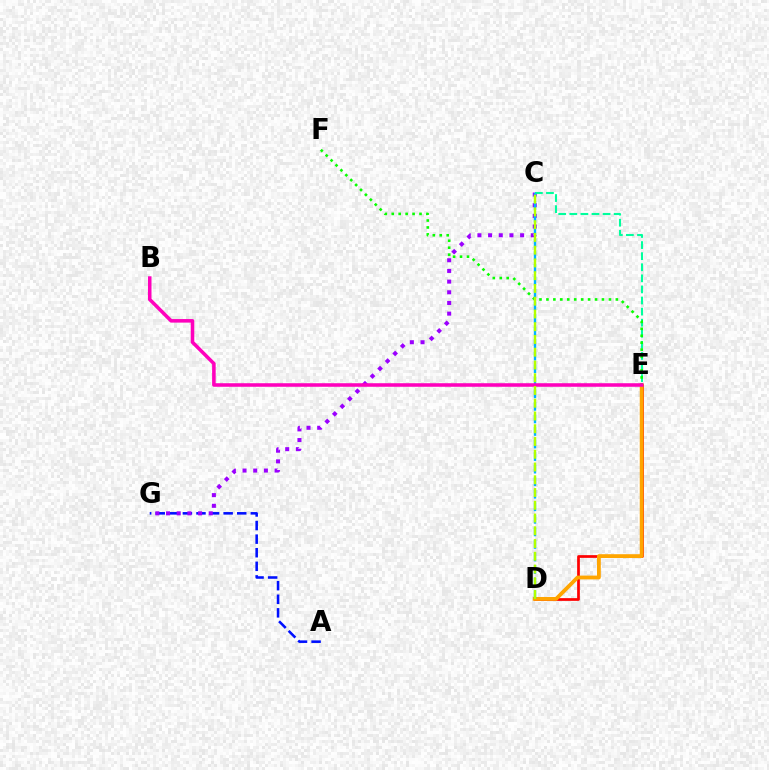{('A', 'G'): [{'color': '#0010ff', 'line_style': 'dashed', 'thickness': 1.85}], ('C', 'G'): [{'color': '#9b00ff', 'line_style': 'dotted', 'thickness': 2.9}], ('C', 'E'): [{'color': '#00ff9d', 'line_style': 'dashed', 'thickness': 1.51}], ('D', 'E'): [{'color': '#ff0000', 'line_style': 'solid', 'thickness': 1.96}, {'color': '#ffa500', 'line_style': 'solid', 'thickness': 2.74}], ('C', 'D'): [{'color': '#00b5ff', 'line_style': 'dashed', 'thickness': 1.71}, {'color': '#b3ff00', 'line_style': 'dashed', 'thickness': 1.73}], ('E', 'F'): [{'color': '#08ff00', 'line_style': 'dotted', 'thickness': 1.89}], ('B', 'E'): [{'color': '#ff00bd', 'line_style': 'solid', 'thickness': 2.56}]}